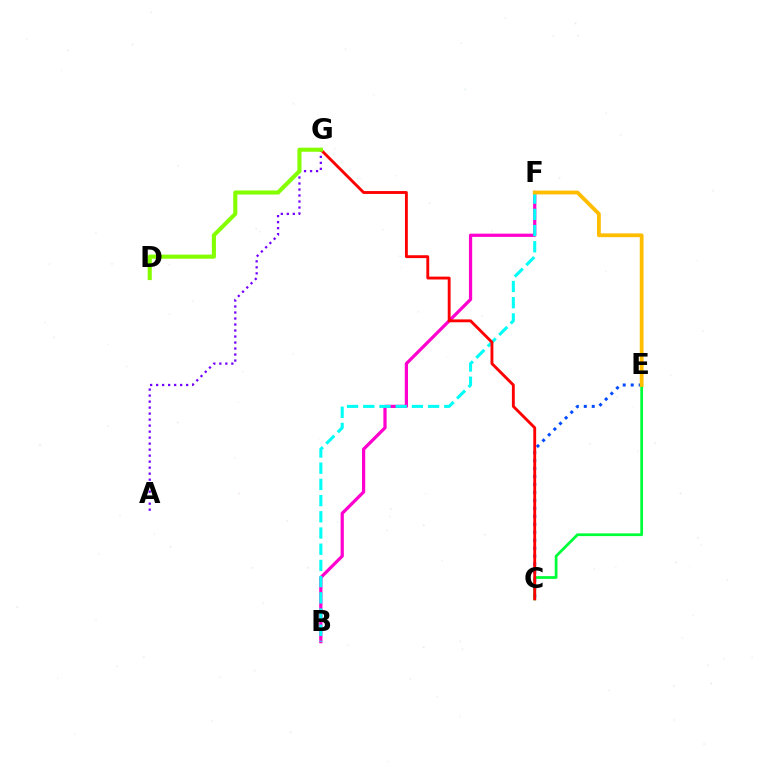{('B', 'F'): [{'color': '#ff00cf', 'line_style': 'solid', 'thickness': 2.32}, {'color': '#00fff6', 'line_style': 'dashed', 'thickness': 2.2}], ('A', 'G'): [{'color': '#7200ff', 'line_style': 'dotted', 'thickness': 1.63}], ('C', 'E'): [{'color': '#004bff', 'line_style': 'dotted', 'thickness': 2.17}, {'color': '#00ff39', 'line_style': 'solid', 'thickness': 1.99}], ('C', 'G'): [{'color': '#ff0000', 'line_style': 'solid', 'thickness': 2.07}], ('E', 'F'): [{'color': '#ffbd00', 'line_style': 'solid', 'thickness': 2.74}], ('D', 'G'): [{'color': '#84ff00', 'line_style': 'solid', 'thickness': 2.95}]}